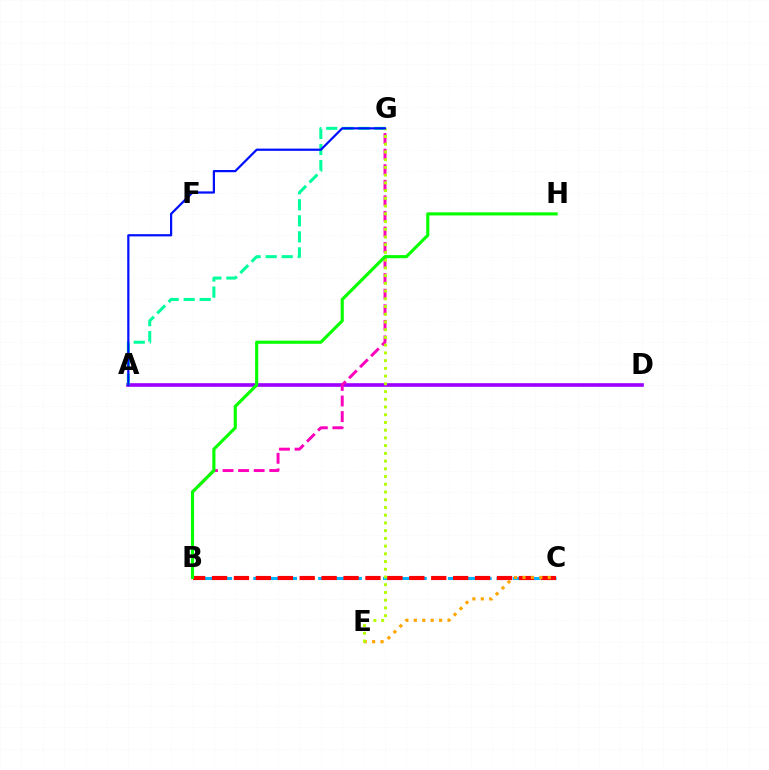{('A', 'D'): [{'color': '#9b00ff', 'line_style': 'solid', 'thickness': 2.61}], ('B', 'C'): [{'color': '#00b5ff', 'line_style': 'dashed', 'thickness': 2.2}, {'color': '#ff0000', 'line_style': 'dashed', 'thickness': 2.98}], ('A', 'G'): [{'color': '#00ff9d', 'line_style': 'dashed', 'thickness': 2.18}, {'color': '#0010ff', 'line_style': 'solid', 'thickness': 1.61}], ('C', 'E'): [{'color': '#ffa500', 'line_style': 'dotted', 'thickness': 2.29}], ('B', 'G'): [{'color': '#ff00bd', 'line_style': 'dashed', 'thickness': 2.11}], ('E', 'G'): [{'color': '#b3ff00', 'line_style': 'dotted', 'thickness': 2.1}], ('B', 'H'): [{'color': '#08ff00', 'line_style': 'solid', 'thickness': 2.25}]}